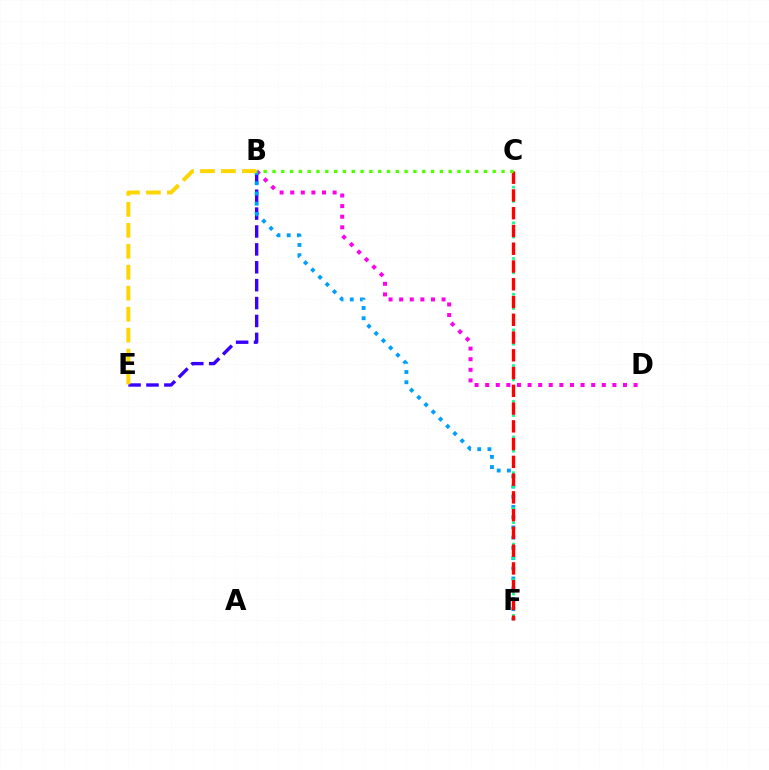{('B', 'D'): [{'color': '#ff00ed', 'line_style': 'dotted', 'thickness': 2.88}], ('B', 'E'): [{'color': '#3700ff', 'line_style': 'dashed', 'thickness': 2.43}, {'color': '#ffd500', 'line_style': 'dashed', 'thickness': 2.85}], ('B', 'F'): [{'color': '#009eff', 'line_style': 'dotted', 'thickness': 2.78}], ('C', 'F'): [{'color': '#00ff86', 'line_style': 'dotted', 'thickness': 1.94}, {'color': '#ff0000', 'line_style': 'dashed', 'thickness': 2.41}], ('B', 'C'): [{'color': '#4fff00', 'line_style': 'dotted', 'thickness': 2.39}]}